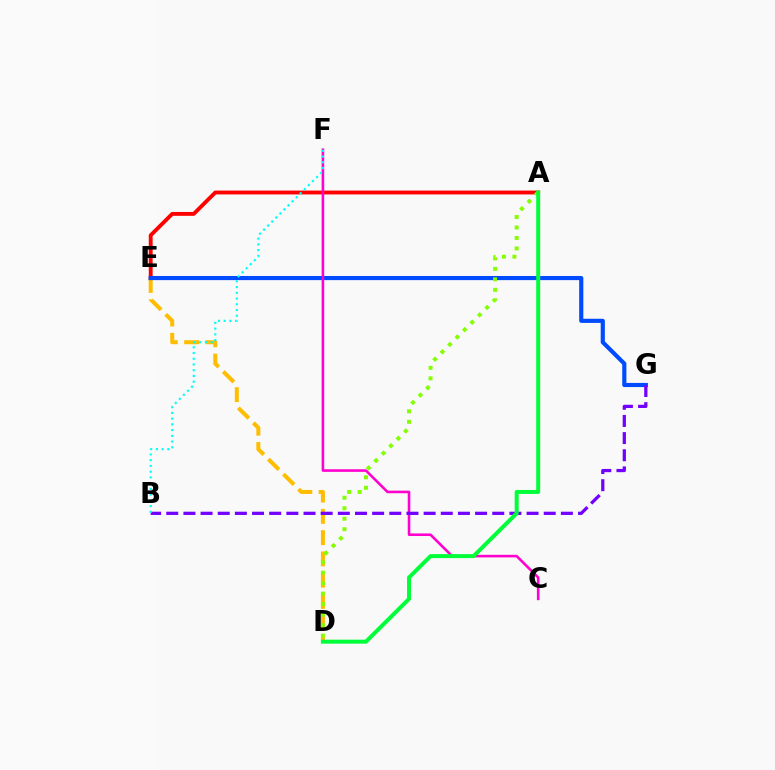{('D', 'E'): [{'color': '#ffbd00', 'line_style': 'dashed', 'thickness': 2.89}], ('A', 'E'): [{'color': '#ff0000', 'line_style': 'solid', 'thickness': 2.78}], ('E', 'G'): [{'color': '#004bff', 'line_style': 'solid', 'thickness': 2.98}], ('C', 'F'): [{'color': '#ff00cf', 'line_style': 'solid', 'thickness': 1.86}], ('B', 'G'): [{'color': '#7200ff', 'line_style': 'dashed', 'thickness': 2.33}], ('A', 'D'): [{'color': '#84ff00', 'line_style': 'dotted', 'thickness': 2.85}, {'color': '#00ff39', 'line_style': 'solid', 'thickness': 2.86}], ('B', 'F'): [{'color': '#00fff6', 'line_style': 'dotted', 'thickness': 1.56}]}